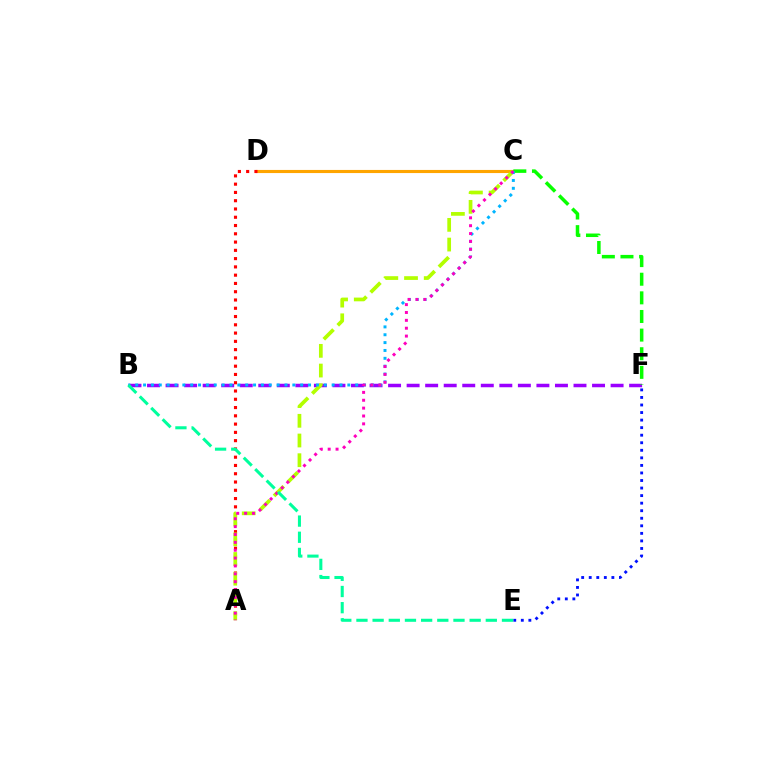{('C', 'D'): [{'color': '#ffa500', 'line_style': 'solid', 'thickness': 2.25}], ('E', 'F'): [{'color': '#0010ff', 'line_style': 'dotted', 'thickness': 2.05}], ('B', 'F'): [{'color': '#9b00ff', 'line_style': 'dashed', 'thickness': 2.52}], ('A', 'D'): [{'color': '#ff0000', 'line_style': 'dotted', 'thickness': 2.25}], ('A', 'C'): [{'color': '#b3ff00', 'line_style': 'dashed', 'thickness': 2.68}, {'color': '#ff00bd', 'line_style': 'dotted', 'thickness': 2.14}], ('C', 'F'): [{'color': '#08ff00', 'line_style': 'dashed', 'thickness': 2.53}], ('B', 'C'): [{'color': '#00b5ff', 'line_style': 'dotted', 'thickness': 2.13}], ('B', 'E'): [{'color': '#00ff9d', 'line_style': 'dashed', 'thickness': 2.2}]}